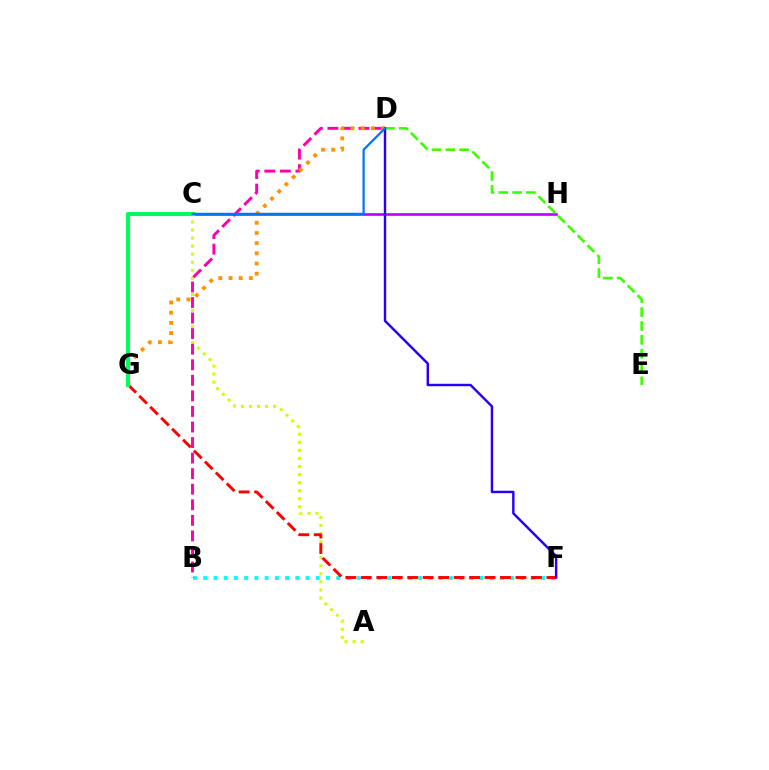{('A', 'C'): [{'color': '#d1ff00', 'line_style': 'dotted', 'thickness': 2.19}], ('B', 'F'): [{'color': '#00fff6', 'line_style': 'dotted', 'thickness': 2.78}], ('B', 'D'): [{'color': '#ff00ac', 'line_style': 'dashed', 'thickness': 2.11}], ('F', 'G'): [{'color': '#ff0000', 'line_style': 'dashed', 'thickness': 2.1}], ('D', 'G'): [{'color': '#ff9400', 'line_style': 'dotted', 'thickness': 2.77}], ('C', 'H'): [{'color': '#b900ff', 'line_style': 'solid', 'thickness': 1.89}], ('D', 'E'): [{'color': '#3dff00', 'line_style': 'dashed', 'thickness': 1.88}], ('C', 'G'): [{'color': '#00ff5c', 'line_style': 'solid', 'thickness': 2.94}], ('D', 'F'): [{'color': '#2500ff', 'line_style': 'solid', 'thickness': 1.75}], ('C', 'D'): [{'color': '#0074ff', 'line_style': 'solid', 'thickness': 1.61}]}